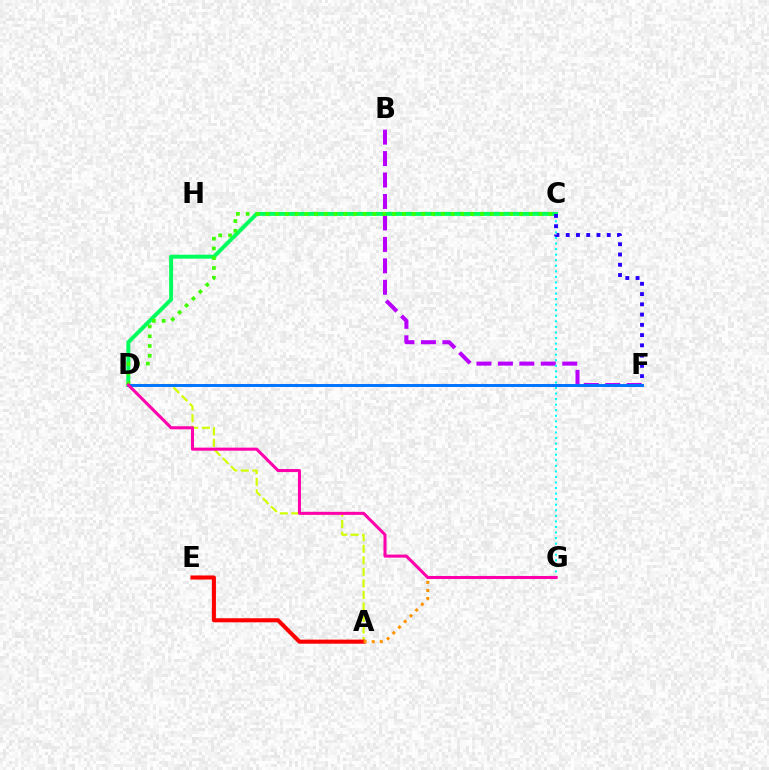{('B', 'F'): [{'color': '#b900ff', 'line_style': 'dashed', 'thickness': 2.91}], ('C', 'D'): [{'color': '#00ff5c', 'line_style': 'solid', 'thickness': 2.85}, {'color': '#3dff00', 'line_style': 'dotted', 'thickness': 2.65}], ('C', 'G'): [{'color': '#00fff6', 'line_style': 'dotted', 'thickness': 1.51}], ('A', 'D'): [{'color': '#d1ff00', 'line_style': 'dashed', 'thickness': 1.57}], ('A', 'E'): [{'color': '#ff0000', 'line_style': 'solid', 'thickness': 2.93}], ('A', 'G'): [{'color': '#ff9400', 'line_style': 'dotted', 'thickness': 2.19}], ('C', 'F'): [{'color': '#2500ff', 'line_style': 'dotted', 'thickness': 2.79}], ('D', 'F'): [{'color': '#0074ff', 'line_style': 'solid', 'thickness': 2.13}], ('D', 'G'): [{'color': '#ff00ac', 'line_style': 'solid', 'thickness': 2.19}]}